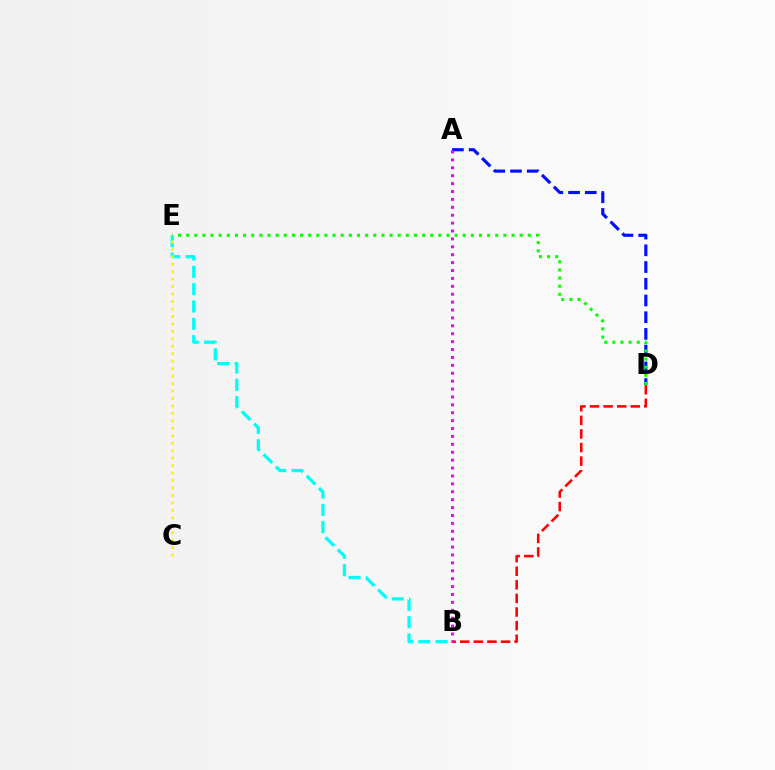{('A', 'D'): [{'color': '#0010ff', 'line_style': 'dashed', 'thickness': 2.27}], ('B', 'E'): [{'color': '#00fff6', 'line_style': 'dashed', 'thickness': 2.36}], ('D', 'E'): [{'color': '#08ff00', 'line_style': 'dotted', 'thickness': 2.21}], ('B', 'D'): [{'color': '#ff0000', 'line_style': 'dashed', 'thickness': 1.85}], ('C', 'E'): [{'color': '#fcf500', 'line_style': 'dotted', 'thickness': 2.03}], ('A', 'B'): [{'color': '#ee00ff', 'line_style': 'dotted', 'thickness': 2.15}]}